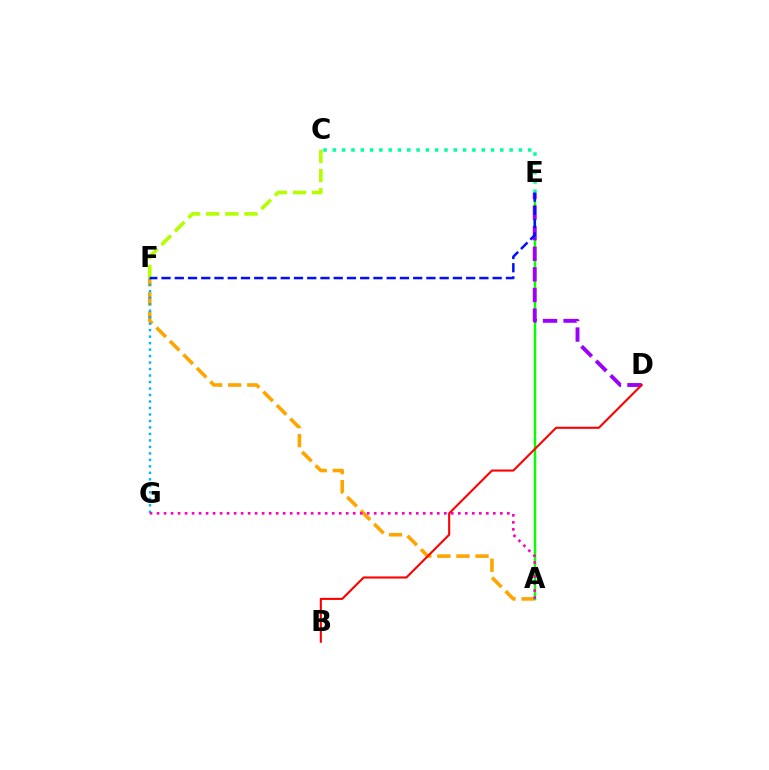{('C', 'F'): [{'color': '#b3ff00', 'line_style': 'dashed', 'thickness': 2.6}], ('A', 'F'): [{'color': '#ffa500', 'line_style': 'dashed', 'thickness': 2.59}], ('F', 'G'): [{'color': '#00b5ff', 'line_style': 'dotted', 'thickness': 1.76}], ('A', 'E'): [{'color': '#08ff00', 'line_style': 'solid', 'thickness': 1.77}], ('A', 'G'): [{'color': '#ff00bd', 'line_style': 'dotted', 'thickness': 1.9}], ('D', 'E'): [{'color': '#9b00ff', 'line_style': 'dashed', 'thickness': 2.8}], ('C', 'E'): [{'color': '#00ff9d', 'line_style': 'dotted', 'thickness': 2.53}], ('E', 'F'): [{'color': '#0010ff', 'line_style': 'dashed', 'thickness': 1.8}], ('B', 'D'): [{'color': '#ff0000', 'line_style': 'solid', 'thickness': 1.51}]}